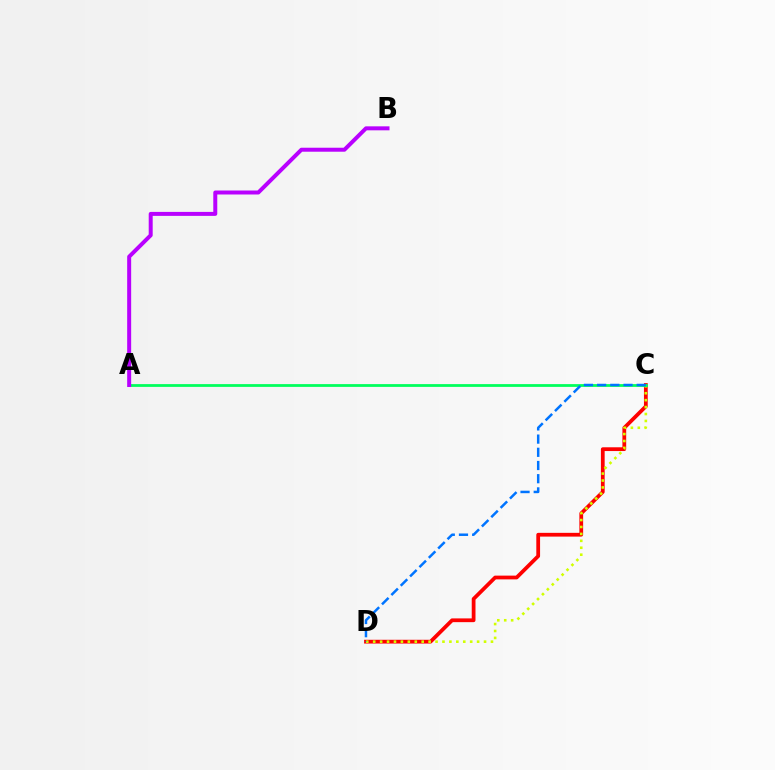{('C', 'D'): [{'color': '#ff0000', 'line_style': 'solid', 'thickness': 2.71}, {'color': '#d1ff00', 'line_style': 'dotted', 'thickness': 1.88}, {'color': '#0074ff', 'line_style': 'dashed', 'thickness': 1.79}], ('A', 'C'): [{'color': '#00ff5c', 'line_style': 'solid', 'thickness': 2.0}], ('A', 'B'): [{'color': '#b900ff', 'line_style': 'solid', 'thickness': 2.87}]}